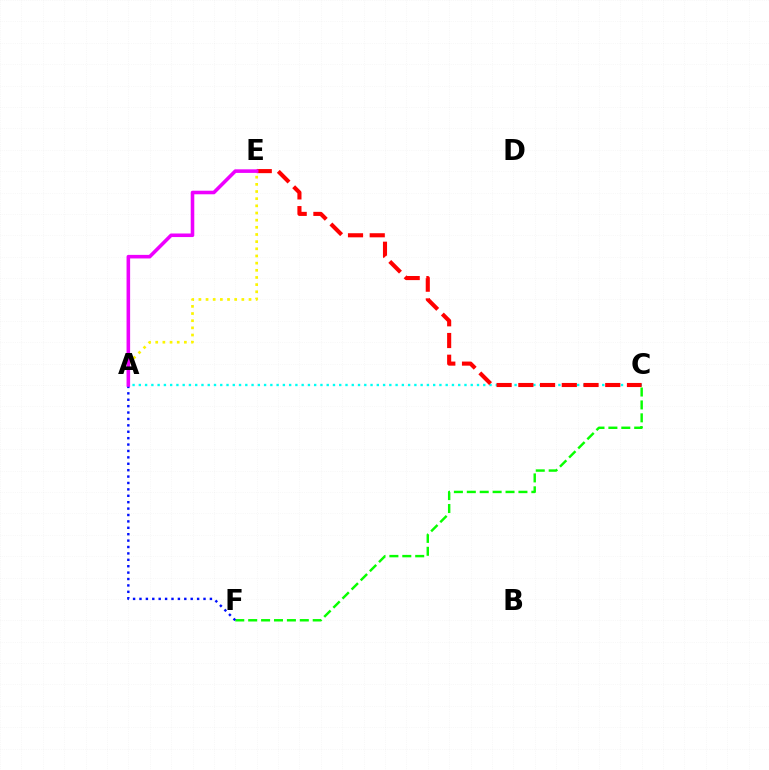{('A', 'E'): [{'color': '#fcf500', 'line_style': 'dotted', 'thickness': 1.95}, {'color': '#ee00ff', 'line_style': 'solid', 'thickness': 2.57}], ('A', 'C'): [{'color': '#00fff6', 'line_style': 'dotted', 'thickness': 1.7}], ('C', 'F'): [{'color': '#08ff00', 'line_style': 'dashed', 'thickness': 1.75}], ('A', 'F'): [{'color': '#0010ff', 'line_style': 'dotted', 'thickness': 1.74}], ('C', 'E'): [{'color': '#ff0000', 'line_style': 'dashed', 'thickness': 2.95}]}